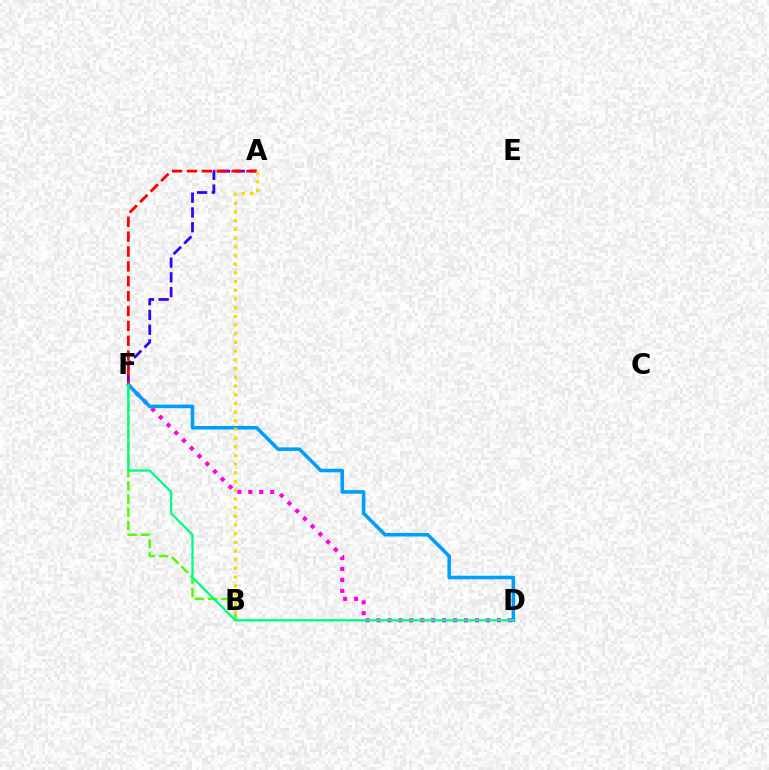{('A', 'F'): [{'color': '#3700ff', 'line_style': 'dashed', 'thickness': 2.0}, {'color': '#ff0000', 'line_style': 'dashed', 'thickness': 2.02}], ('B', 'F'): [{'color': '#4fff00', 'line_style': 'dashed', 'thickness': 1.79}], ('D', 'F'): [{'color': '#ff00ed', 'line_style': 'dotted', 'thickness': 2.97}, {'color': '#009eff', 'line_style': 'solid', 'thickness': 2.57}, {'color': '#00ff86', 'line_style': 'solid', 'thickness': 1.68}], ('A', 'B'): [{'color': '#ffd500', 'line_style': 'dotted', 'thickness': 2.36}]}